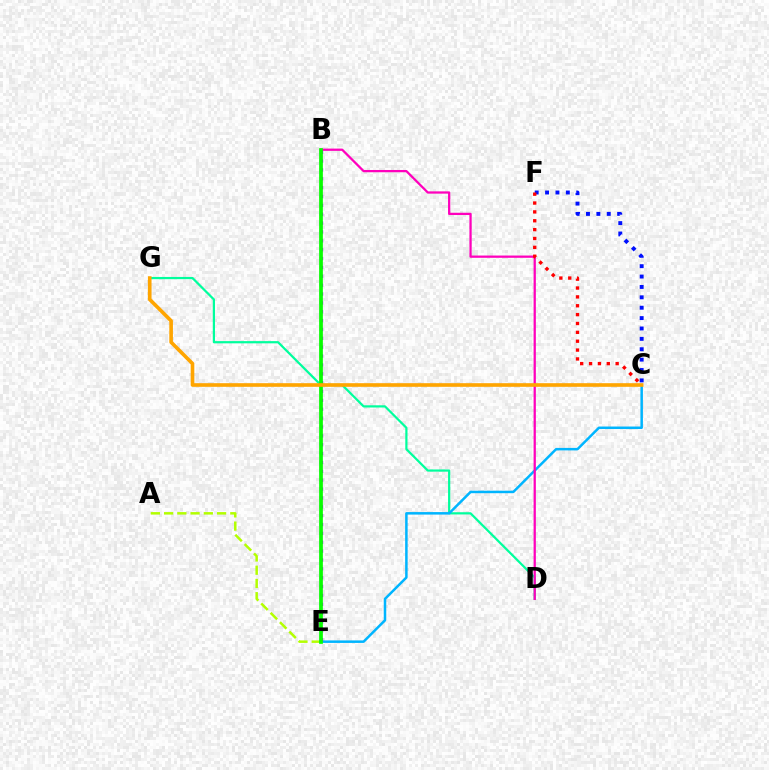{('D', 'G'): [{'color': '#00ff9d', 'line_style': 'solid', 'thickness': 1.6}], ('A', 'E'): [{'color': '#b3ff00', 'line_style': 'dashed', 'thickness': 1.8}], ('C', 'E'): [{'color': '#00b5ff', 'line_style': 'solid', 'thickness': 1.8}], ('B', 'E'): [{'color': '#9b00ff', 'line_style': 'dotted', 'thickness': 2.41}, {'color': '#08ff00', 'line_style': 'solid', 'thickness': 2.68}], ('B', 'D'): [{'color': '#ff00bd', 'line_style': 'solid', 'thickness': 1.63}], ('C', 'F'): [{'color': '#0010ff', 'line_style': 'dotted', 'thickness': 2.82}, {'color': '#ff0000', 'line_style': 'dotted', 'thickness': 2.41}], ('C', 'G'): [{'color': '#ffa500', 'line_style': 'solid', 'thickness': 2.62}]}